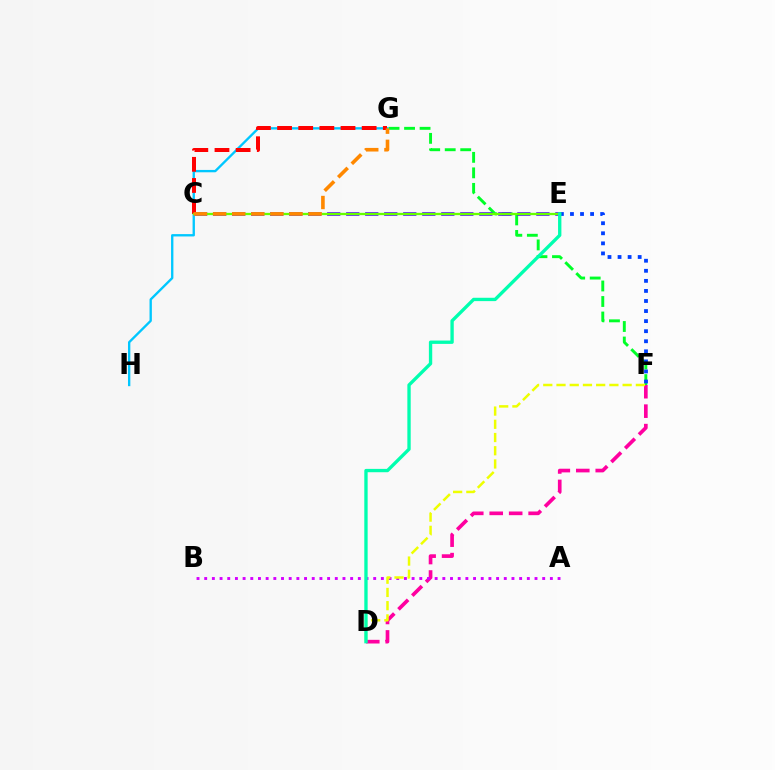{('D', 'F'): [{'color': '#ff00a0', 'line_style': 'dashed', 'thickness': 2.64}, {'color': '#eeff00', 'line_style': 'dashed', 'thickness': 1.8}], ('F', 'G'): [{'color': '#00ff27', 'line_style': 'dashed', 'thickness': 2.11}], ('C', 'E'): [{'color': '#4f00ff', 'line_style': 'dashed', 'thickness': 2.58}, {'color': '#66ff00', 'line_style': 'solid', 'thickness': 1.66}], ('A', 'B'): [{'color': '#d600ff', 'line_style': 'dotted', 'thickness': 2.09}], ('G', 'H'): [{'color': '#00c7ff', 'line_style': 'solid', 'thickness': 1.69}], ('C', 'G'): [{'color': '#ff0000', 'line_style': 'dashed', 'thickness': 2.87}, {'color': '#ff8800', 'line_style': 'dashed', 'thickness': 2.6}], ('E', 'F'): [{'color': '#003fff', 'line_style': 'dotted', 'thickness': 2.73}], ('D', 'E'): [{'color': '#00ffaf', 'line_style': 'solid', 'thickness': 2.41}]}